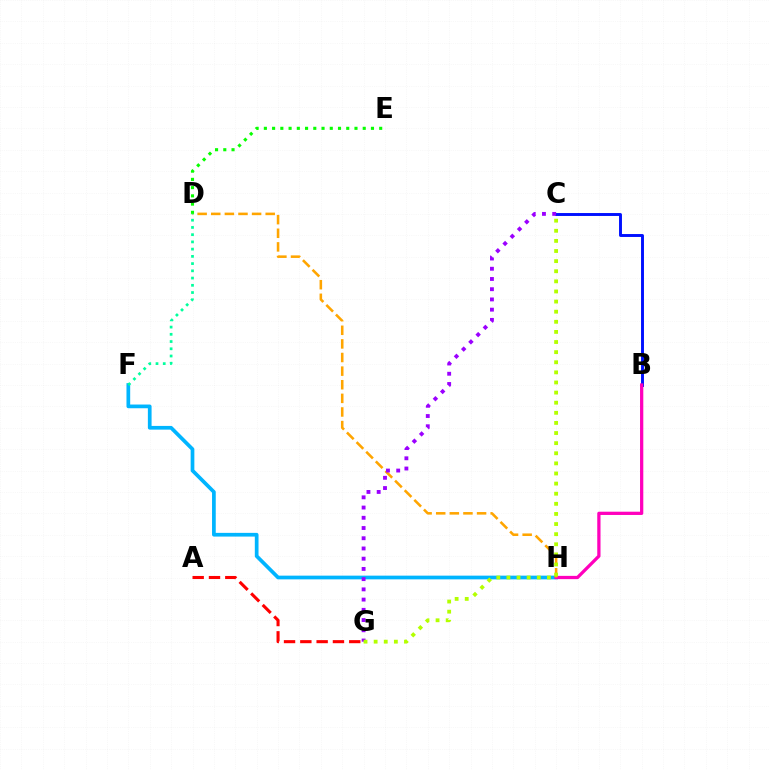{('F', 'H'): [{'color': '#00b5ff', 'line_style': 'solid', 'thickness': 2.67}], ('B', 'C'): [{'color': '#0010ff', 'line_style': 'solid', 'thickness': 2.1}], ('B', 'H'): [{'color': '#ff00bd', 'line_style': 'solid', 'thickness': 2.35}], ('D', 'H'): [{'color': '#ffa500', 'line_style': 'dashed', 'thickness': 1.85}], ('D', 'E'): [{'color': '#08ff00', 'line_style': 'dotted', 'thickness': 2.24}], ('C', 'G'): [{'color': '#9b00ff', 'line_style': 'dotted', 'thickness': 2.78}, {'color': '#b3ff00', 'line_style': 'dotted', 'thickness': 2.75}], ('D', 'F'): [{'color': '#00ff9d', 'line_style': 'dotted', 'thickness': 1.97}], ('A', 'G'): [{'color': '#ff0000', 'line_style': 'dashed', 'thickness': 2.22}]}